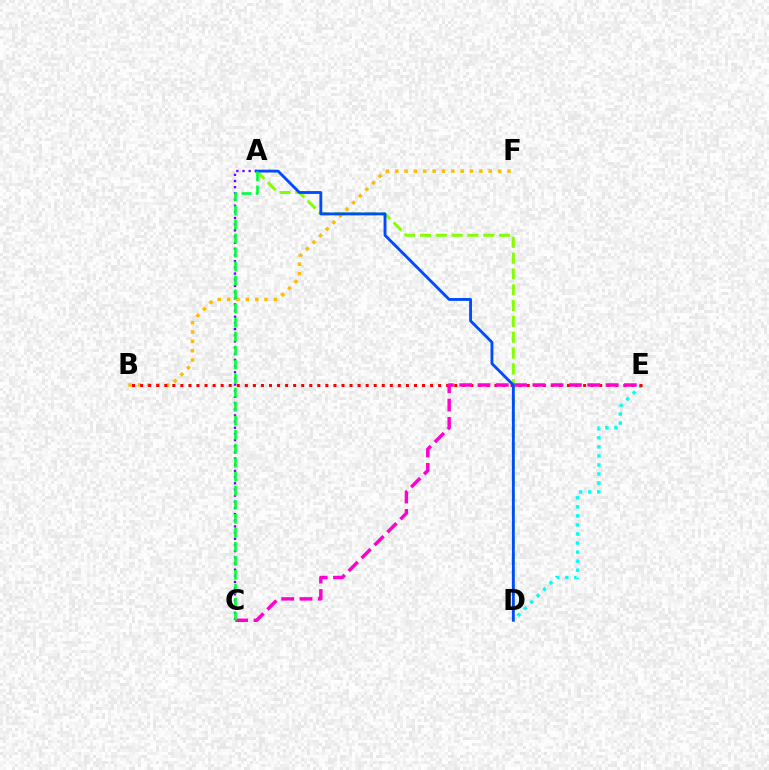{('B', 'F'): [{'color': '#ffbd00', 'line_style': 'dotted', 'thickness': 2.54}], ('A', 'D'): [{'color': '#84ff00', 'line_style': 'dashed', 'thickness': 2.15}, {'color': '#004bff', 'line_style': 'solid', 'thickness': 2.05}], ('D', 'E'): [{'color': '#00fff6', 'line_style': 'dotted', 'thickness': 2.46}], ('B', 'E'): [{'color': '#ff0000', 'line_style': 'dotted', 'thickness': 2.19}], ('C', 'E'): [{'color': '#ff00cf', 'line_style': 'dashed', 'thickness': 2.48}], ('A', 'C'): [{'color': '#7200ff', 'line_style': 'dotted', 'thickness': 1.68}, {'color': '#00ff39', 'line_style': 'dashed', 'thickness': 1.9}]}